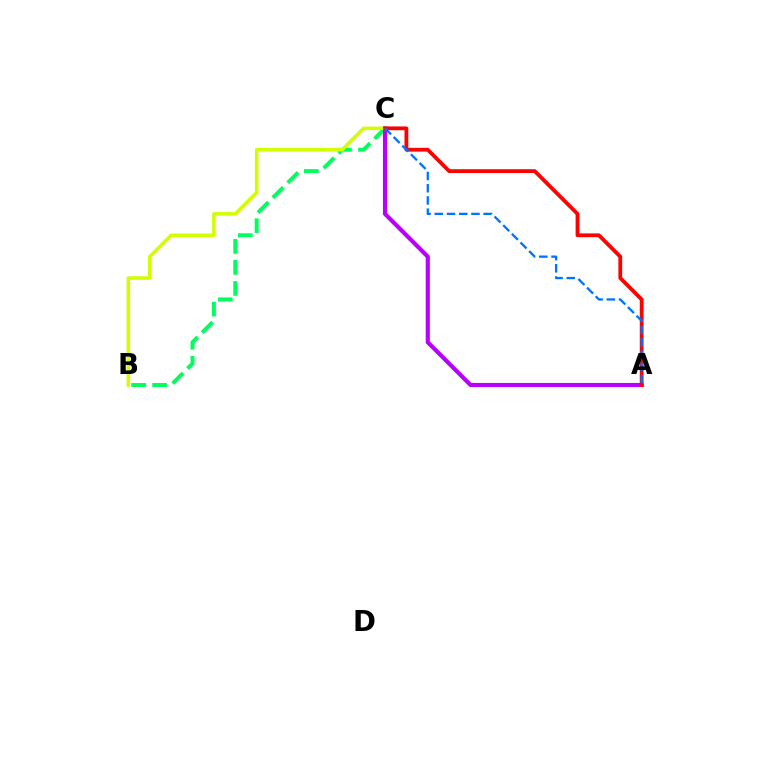{('B', 'C'): [{'color': '#00ff5c', 'line_style': 'dashed', 'thickness': 2.86}, {'color': '#d1ff00', 'line_style': 'solid', 'thickness': 2.57}], ('A', 'C'): [{'color': '#b900ff', 'line_style': 'solid', 'thickness': 2.98}, {'color': '#ff0000', 'line_style': 'solid', 'thickness': 2.73}, {'color': '#0074ff', 'line_style': 'dashed', 'thickness': 1.66}]}